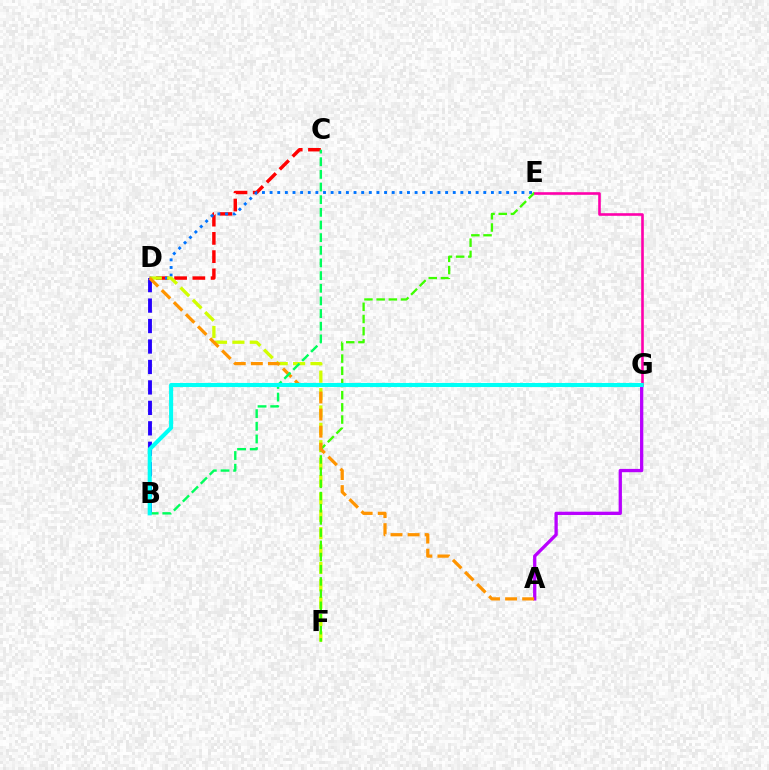{('C', 'D'): [{'color': '#ff0000', 'line_style': 'dashed', 'thickness': 2.48}], ('D', 'E'): [{'color': '#0074ff', 'line_style': 'dotted', 'thickness': 2.07}], ('D', 'F'): [{'color': '#d1ff00', 'line_style': 'dashed', 'thickness': 2.36}], ('E', 'F'): [{'color': '#3dff00', 'line_style': 'dashed', 'thickness': 1.66}], ('A', 'G'): [{'color': '#b900ff', 'line_style': 'solid', 'thickness': 2.37}], ('B', 'D'): [{'color': '#2500ff', 'line_style': 'dashed', 'thickness': 2.78}], ('E', 'G'): [{'color': '#ff00ac', 'line_style': 'solid', 'thickness': 1.88}], ('A', 'D'): [{'color': '#ff9400', 'line_style': 'dashed', 'thickness': 2.32}], ('B', 'C'): [{'color': '#00ff5c', 'line_style': 'dashed', 'thickness': 1.72}], ('B', 'G'): [{'color': '#00fff6', 'line_style': 'solid', 'thickness': 2.93}]}